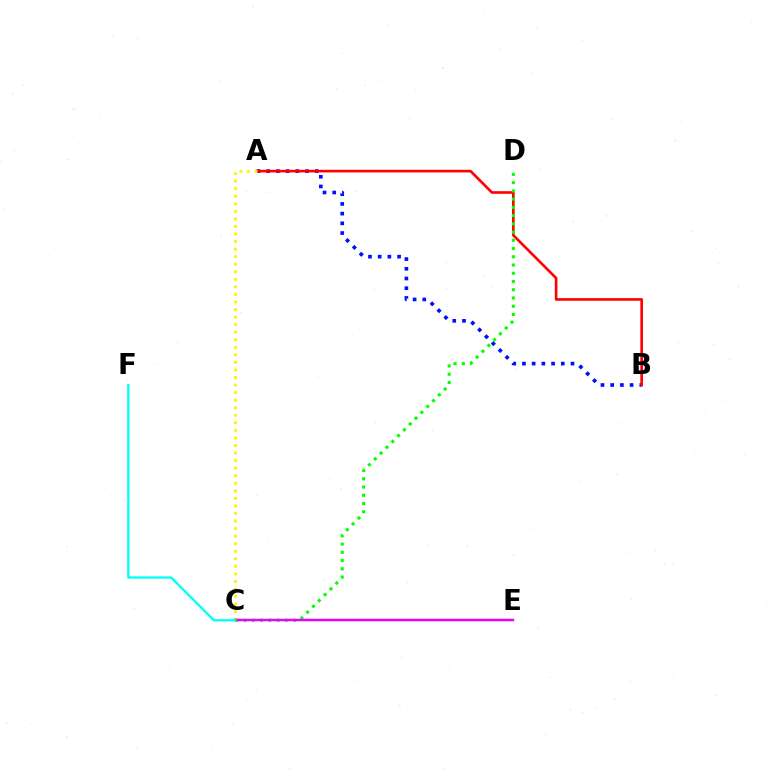{('A', 'B'): [{'color': '#0010ff', 'line_style': 'dotted', 'thickness': 2.64}, {'color': '#ff0000', 'line_style': 'solid', 'thickness': 1.9}], ('A', 'C'): [{'color': '#fcf500', 'line_style': 'dotted', 'thickness': 2.05}], ('C', 'D'): [{'color': '#08ff00', 'line_style': 'dotted', 'thickness': 2.24}], ('C', 'E'): [{'color': '#ee00ff', 'line_style': 'solid', 'thickness': 1.79}], ('C', 'F'): [{'color': '#00fff6', 'line_style': 'solid', 'thickness': 1.65}]}